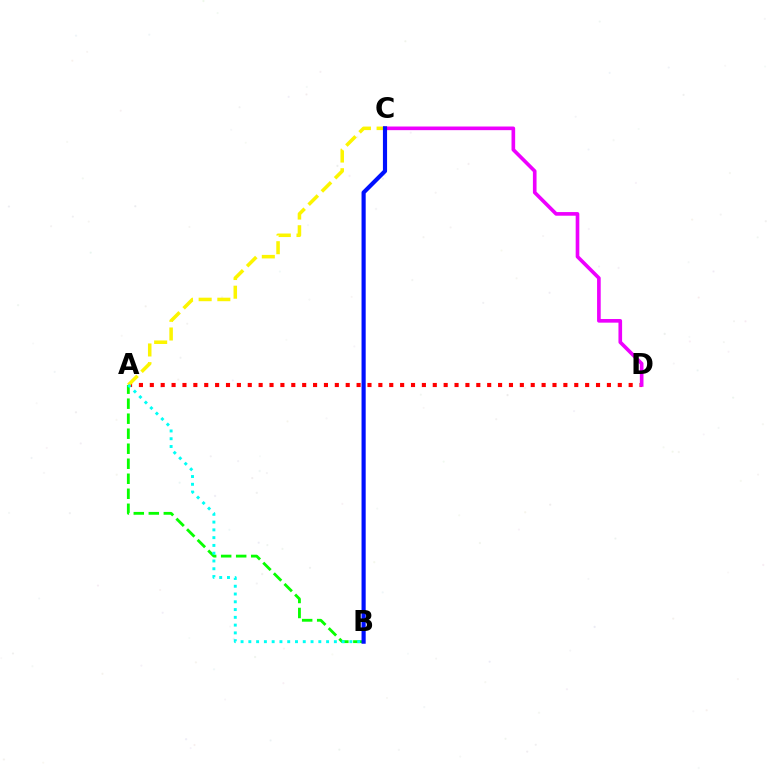{('A', 'D'): [{'color': '#ff0000', 'line_style': 'dotted', 'thickness': 2.96}], ('A', 'C'): [{'color': '#fcf500', 'line_style': 'dashed', 'thickness': 2.54}], ('A', 'B'): [{'color': '#08ff00', 'line_style': 'dashed', 'thickness': 2.04}, {'color': '#00fff6', 'line_style': 'dotted', 'thickness': 2.11}], ('C', 'D'): [{'color': '#ee00ff', 'line_style': 'solid', 'thickness': 2.62}], ('B', 'C'): [{'color': '#0010ff', 'line_style': 'solid', 'thickness': 2.99}]}